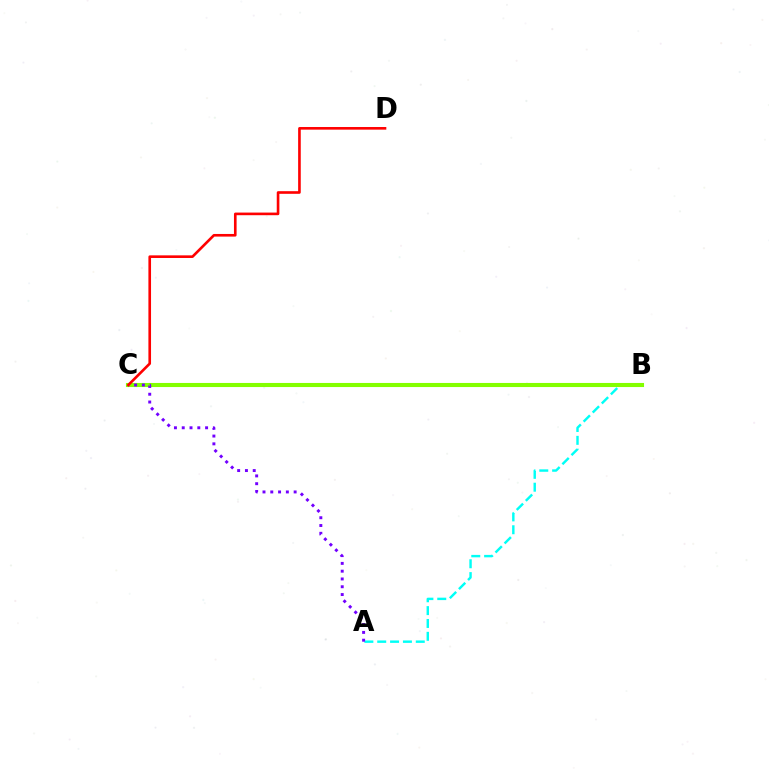{('A', 'B'): [{'color': '#00fff6', 'line_style': 'dashed', 'thickness': 1.75}], ('B', 'C'): [{'color': '#84ff00', 'line_style': 'solid', 'thickness': 2.94}], ('A', 'C'): [{'color': '#7200ff', 'line_style': 'dotted', 'thickness': 2.12}], ('C', 'D'): [{'color': '#ff0000', 'line_style': 'solid', 'thickness': 1.89}]}